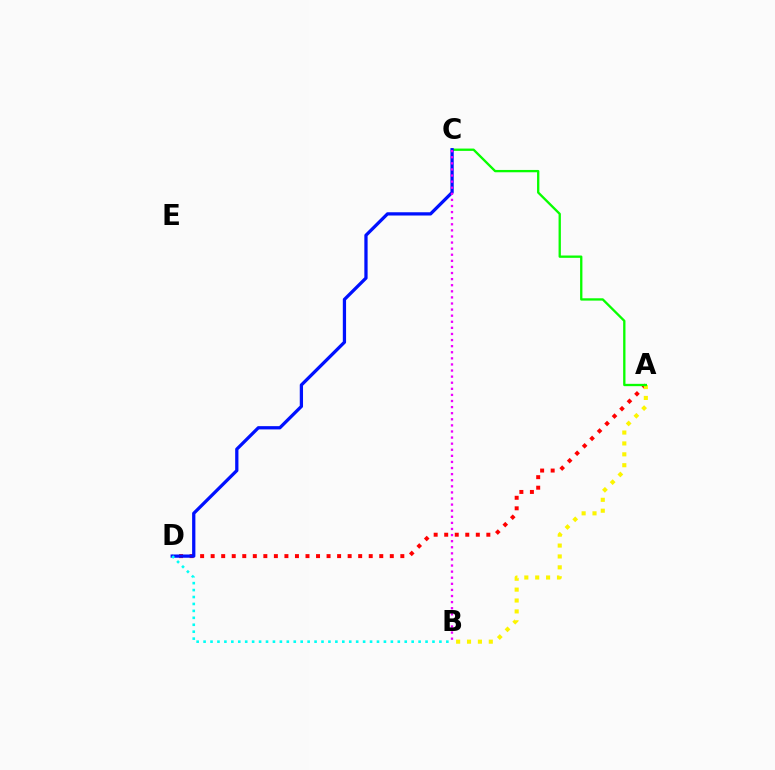{('A', 'D'): [{'color': '#ff0000', 'line_style': 'dotted', 'thickness': 2.86}], ('A', 'B'): [{'color': '#fcf500', 'line_style': 'dotted', 'thickness': 2.96}], ('A', 'C'): [{'color': '#08ff00', 'line_style': 'solid', 'thickness': 1.67}], ('C', 'D'): [{'color': '#0010ff', 'line_style': 'solid', 'thickness': 2.35}], ('B', 'D'): [{'color': '#00fff6', 'line_style': 'dotted', 'thickness': 1.88}], ('B', 'C'): [{'color': '#ee00ff', 'line_style': 'dotted', 'thickness': 1.66}]}